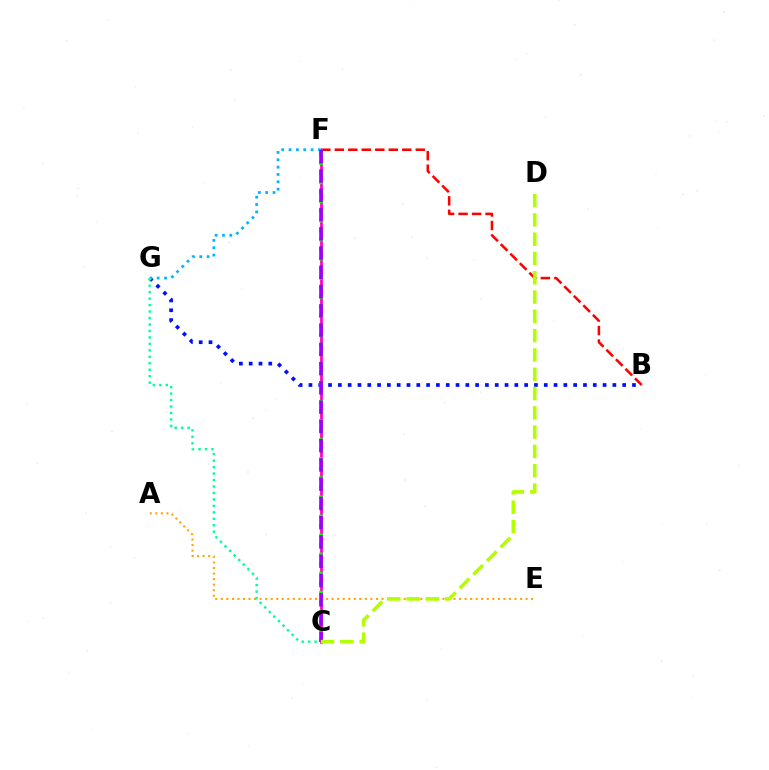{('B', 'F'): [{'color': '#ff0000', 'line_style': 'dashed', 'thickness': 1.83}], ('A', 'E'): [{'color': '#ffa500', 'line_style': 'dotted', 'thickness': 1.51}], ('C', 'F'): [{'color': '#ff00bd', 'line_style': 'solid', 'thickness': 1.98}, {'color': '#08ff00', 'line_style': 'dotted', 'thickness': 2.59}, {'color': '#9b00ff', 'line_style': 'dashed', 'thickness': 2.62}], ('B', 'G'): [{'color': '#0010ff', 'line_style': 'dotted', 'thickness': 2.66}], ('F', 'G'): [{'color': '#00b5ff', 'line_style': 'dotted', 'thickness': 2.0}], ('C', 'G'): [{'color': '#00ff9d', 'line_style': 'dotted', 'thickness': 1.76}], ('C', 'D'): [{'color': '#b3ff00', 'line_style': 'dashed', 'thickness': 2.62}]}